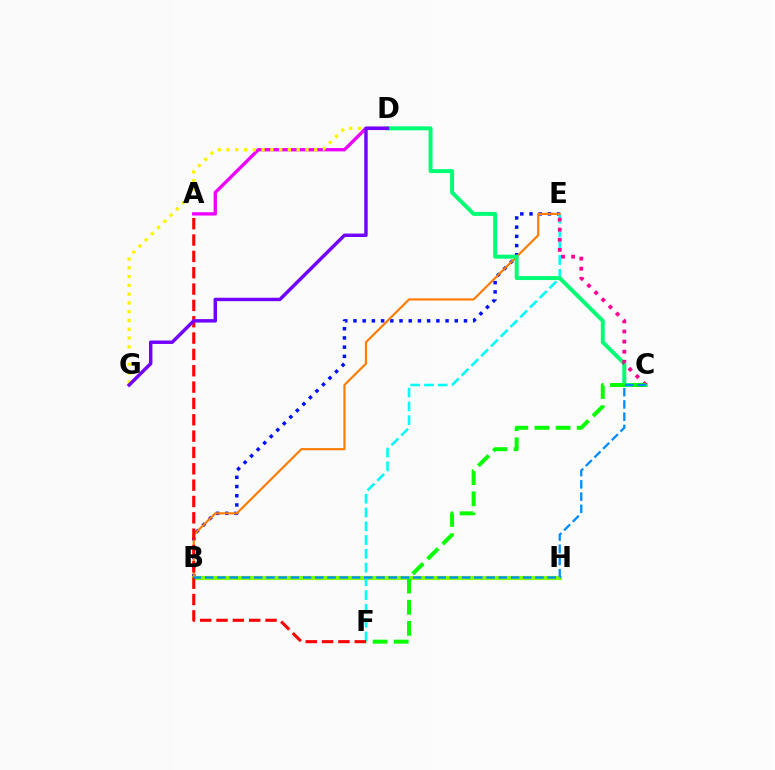{('B', 'E'): [{'color': '#0010ff', 'line_style': 'dotted', 'thickness': 2.5}, {'color': '#ff7c00', 'line_style': 'solid', 'thickness': 1.56}], ('A', 'D'): [{'color': '#ee00ff', 'line_style': 'solid', 'thickness': 2.39}], ('B', 'H'): [{'color': '#84ff00', 'line_style': 'solid', 'thickness': 2.99}], ('E', 'F'): [{'color': '#00fff6', 'line_style': 'dashed', 'thickness': 1.87}], ('C', 'D'): [{'color': '#00ff74', 'line_style': 'solid', 'thickness': 2.85}], ('C', 'E'): [{'color': '#ff0094', 'line_style': 'dotted', 'thickness': 2.74}], ('A', 'F'): [{'color': '#ff0000', 'line_style': 'dashed', 'thickness': 2.22}], ('D', 'G'): [{'color': '#fcf500', 'line_style': 'dotted', 'thickness': 2.38}, {'color': '#7200ff', 'line_style': 'solid', 'thickness': 2.47}], ('C', 'F'): [{'color': '#08ff00', 'line_style': 'dashed', 'thickness': 2.87}], ('B', 'C'): [{'color': '#008cff', 'line_style': 'dashed', 'thickness': 1.66}]}